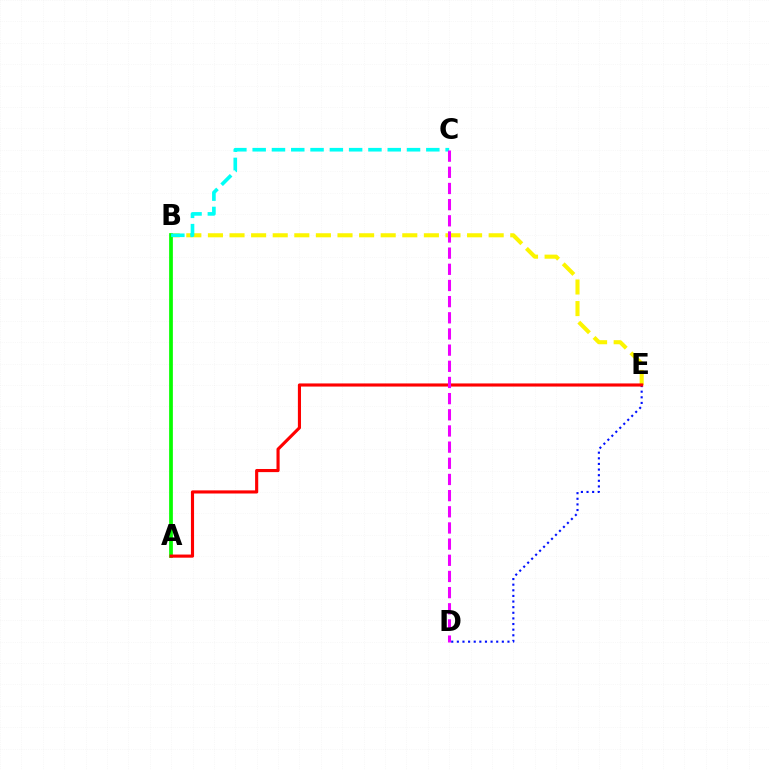{('B', 'E'): [{'color': '#fcf500', 'line_style': 'dashed', 'thickness': 2.93}], ('A', 'B'): [{'color': '#08ff00', 'line_style': 'solid', 'thickness': 2.69}], ('D', 'E'): [{'color': '#0010ff', 'line_style': 'dotted', 'thickness': 1.53}], ('A', 'E'): [{'color': '#ff0000', 'line_style': 'solid', 'thickness': 2.25}], ('B', 'C'): [{'color': '#00fff6', 'line_style': 'dashed', 'thickness': 2.62}], ('C', 'D'): [{'color': '#ee00ff', 'line_style': 'dashed', 'thickness': 2.2}]}